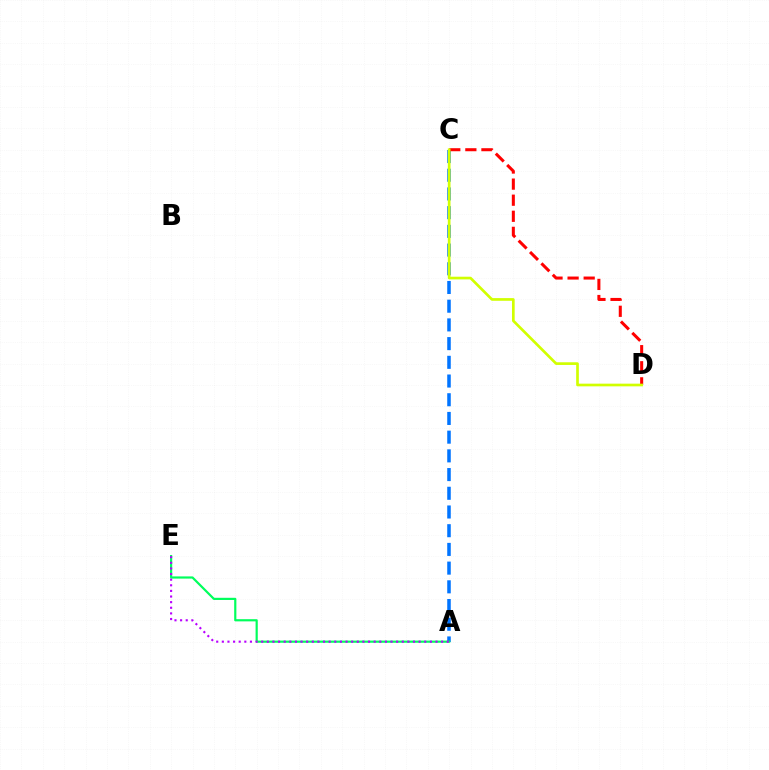{('A', 'C'): [{'color': '#0074ff', 'line_style': 'dashed', 'thickness': 2.54}], ('C', 'D'): [{'color': '#ff0000', 'line_style': 'dashed', 'thickness': 2.18}, {'color': '#d1ff00', 'line_style': 'solid', 'thickness': 1.93}], ('A', 'E'): [{'color': '#00ff5c', 'line_style': 'solid', 'thickness': 1.58}, {'color': '#b900ff', 'line_style': 'dotted', 'thickness': 1.53}]}